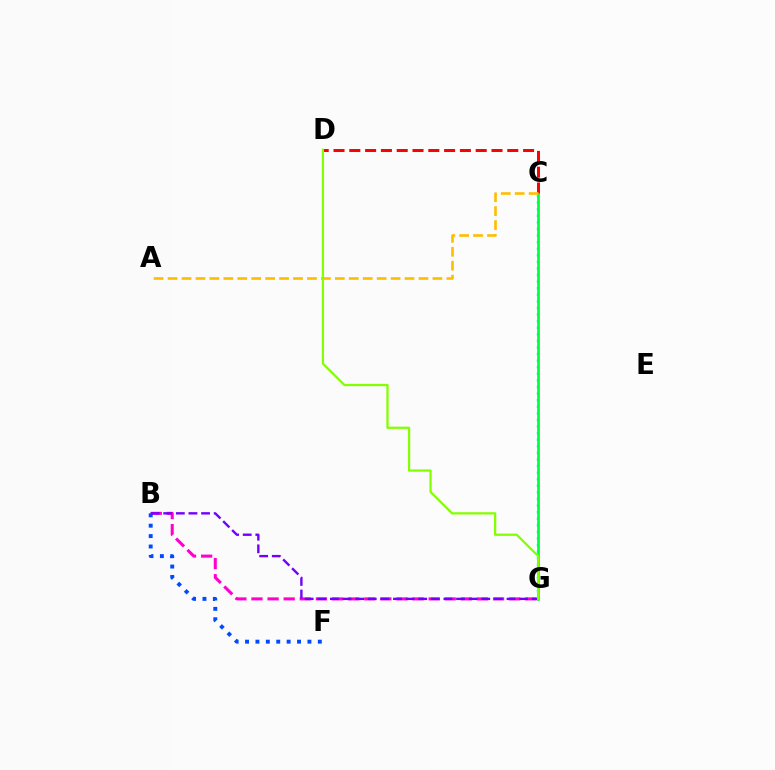{('B', 'G'): [{'color': '#ff00cf', 'line_style': 'dashed', 'thickness': 2.19}, {'color': '#7200ff', 'line_style': 'dashed', 'thickness': 1.71}], ('C', 'G'): [{'color': '#00fff6', 'line_style': 'dotted', 'thickness': 1.79}, {'color': '#00ff39', 'line_style': 'solid', 'thickness': 1.94}], ('B', 'F'): [{'color': '#004bff', 'line_style': 'dotted', 'thickness': 2.83}], ('C', 'D'): [{'color': '#ff0000', 'line_style': 'dashed', 'thickness': 2.15}], ('A', 'C'): [{'color': '#ffbd00', 'line_style': 'dashed', 'thickness': 1.89}], ('D', 'G'): [{'color': '#84ff00', 'line_style': 'solid', 'thickness': 1.63}]}